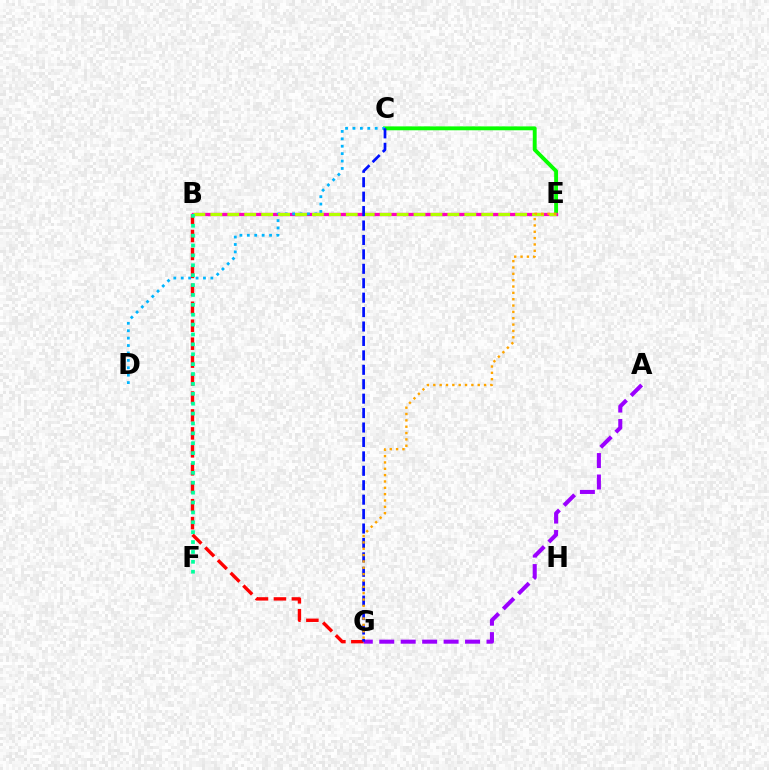{('A', 'G'): [{'color': '#9b00ff', 'line_style': 'dashed', 'thickness': 2.91}], ('C', 'E'): [{'color': '#08ff00', 'line_style': 'solid', 'thickness': 2.79}], ('B', 'G'): [{'color': '#ff0000', 'line_style': 'dashed', 'thickness': 2.44}], ('B', 'E'): [{'color': '#ff00bd', 'line_style': 'solid', 'thickness': 2.37}, {'color': '#b3ff00', 'line_style': 'dashed', 'thickness': 2.3}], ('C', 'D'): [{'color': '#00b5ff', 'line_style': 'dotted', 'thickness': 2.01}], ('B', 'F'): [{'color': '#00ff9d', 'line_style': 'dotted', 'thickness': 2.69}], ('C', 'G'): [{'color': '#0010ff', 'line_style': 'dashed', 'thickness': 1.96}], ('E', 'G'): [{'color': '#ffa500', 'line_style': 'dotted', 'thickness': 1.72}]}